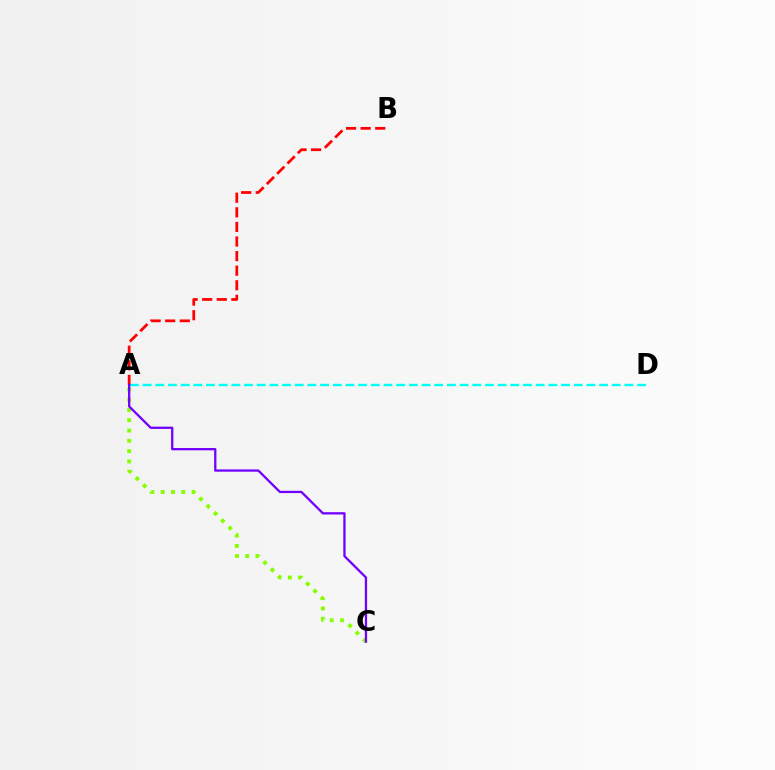{('A', 'D'): [{'color': '#00fff6', 'line_style': 'dashed', 'thickness': 1.72}], ('A', 'C'): [{'color': '#84ff00', 'line_style': 'dotted', 'thickness': 2.8}, {'color': '#7200ff', 'line_style': 'solid', 'thickness': 1.64}], ('A', 'B'): [{'color': '#ff0000', 'line_style': 'dashed', 'thickness': 1.98}]}